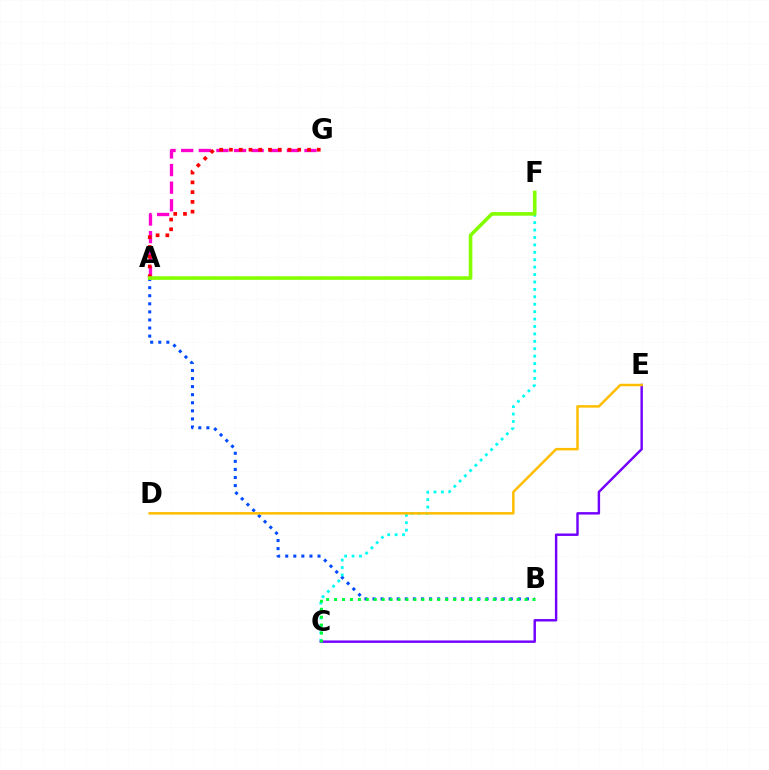{('A', 'G'): [{'color': '#ff00cf', 'line_style': 'dashed', 'thickness': 2.39}, {'color': '#ff0000', 'line_style': 'dotted', 'thickness': 2.65}], ('A', 'B'): [{'color': '#004bff', 'line_style': 'dotted', 'thickness': 2.19}], ('C', 'F'): [{'color': '#00fff6', 'line_style': 'dotted', 'thickness': 2.02}], ('A', 'F'): [{'color': '#84ff00', 'line_style': 'solid', 'thickness': 2.61}], ('C', 'E'): [{'color': '#7200ff', 'line_style': 'solid', 'thickness': 1.75}], ('B', 'C'): [{'color': '#00ff39', 'line_style': 'dotted', 'thickness': 2.16}], ('D', 'E'): [{'color': '#ffbd00', 'line_style': 'solid', 'thickness': 1.8}]}